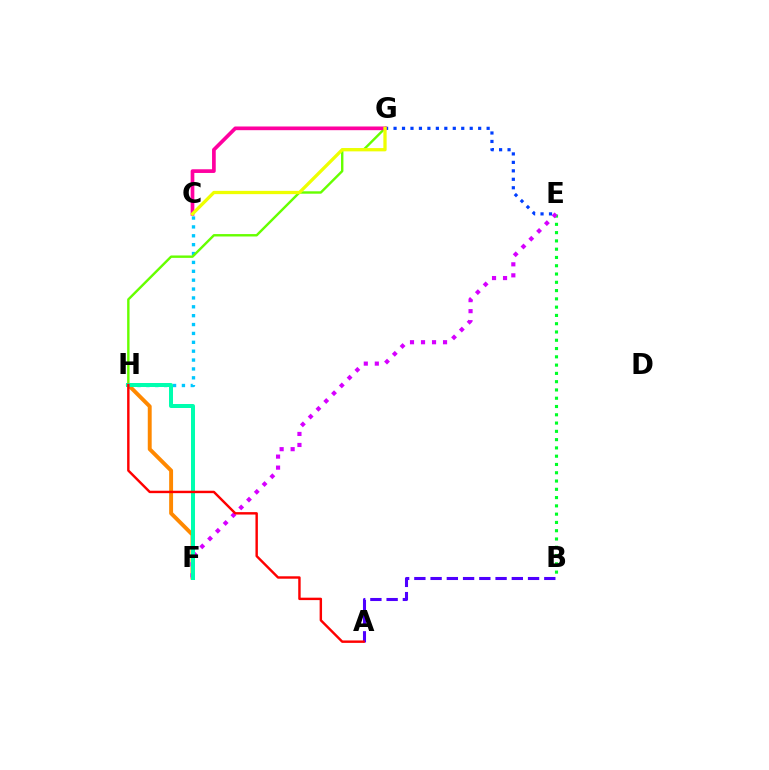{('B', 'E'): [{'color': '#00ff27', 'line_style': 'dotted', 'thickness': 2.25}], ('C', 'H'): [{'color': '#00c7ff', 'line_style': 'dotted', 'thickness': 2.41}], ('E', 'G'): [{'color': '#003fff', 'line_style': 'dotted', 'thickness': 2.3}], ('G', 'H'): [{'color': '#66ff00', 'line_style': 'solid', 'thickness': 1.73}], ('A', 'B'): [{'color': '#4f00ff', 'line_style': 'dashed', 'thickness': 2.21}], ('C', 'G'): [{'color': '#ff00a0', 'line_style': 'solid', 'thickness': 2.66}, {'color': '#eeff00', 'line_style': 'solid', 'thickness': 2.36}], ('F', 'H'): [{'color': '#ff8800', 'line_style': 'solid', 'thickness': 2.82}, {'color': '#00ffaf', 'line_style': 'solid', 'thickness': 2.87}], ('E', 'F'): [{'color': '#d600ff', 'line_style': 'dotted', 'thickness': 2.99}], ('A', 'H'): [{'color': '#ff0000', 'line_style': 'solid', 'thickness': 1.75}]}